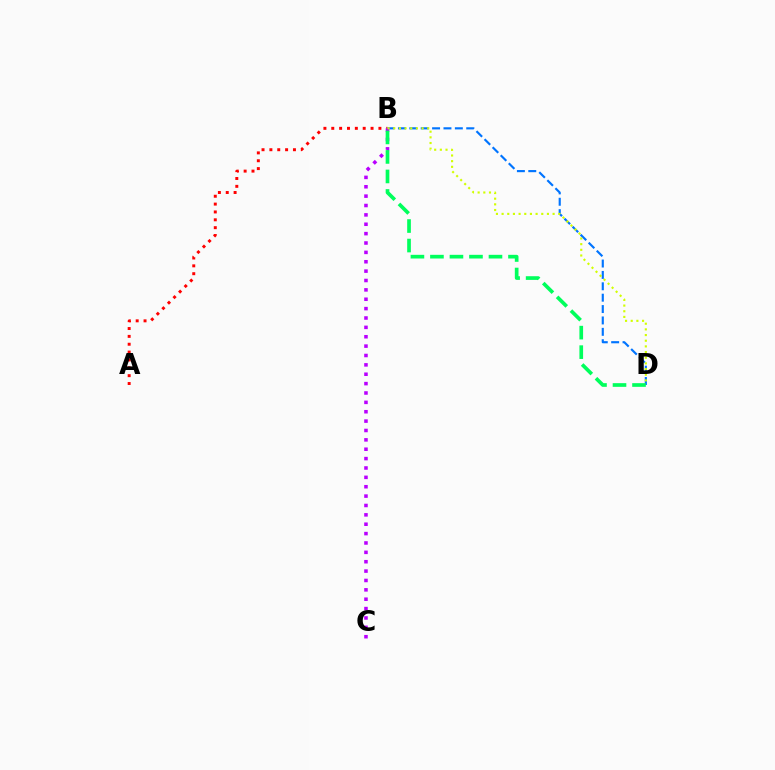{('A', 'B'): [{'color': '#ff0000', 'line_style': 'dotted', 'thickness': 2.13}], ('B', 'D'): [{'color': '#0074ff', 'line_style': 'dashed', 'thickness': 1.55}, {'color': '#d1ff00', 'line_style': 'dotted', 'thickness': 1.54}, {'color': '#00ff5c', 'line_style': 'dashed', 'thickness': 2.65}], ('B', 'C'): [{'color': '#b900ff', 'line_style': 'dotted', 'thickness': 2.55}]}